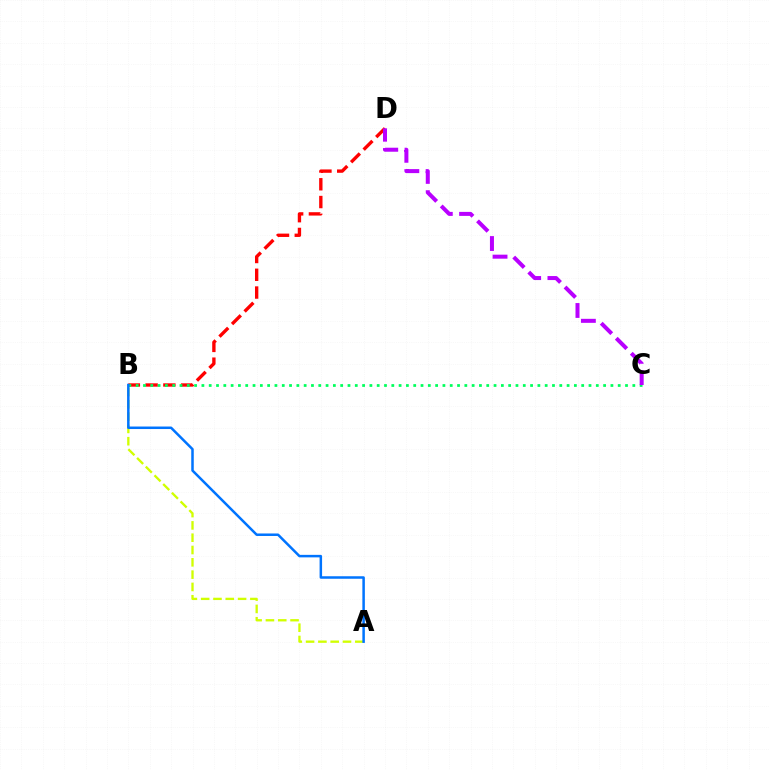{('A', 'B'): [{'color': '#d1ff00', 'line_style': 'dashed', 'thickness': 1.67}, {'color': '#0074ff', 'line_style': 'solid', 'thickness': 1.8}], ('B', 'D'): [{'color': '#ff0000', 'line_style': 'dashed', 'thickness': 2.41}], ('B', 'C'): [{'color': '#00ff5c', 'line_style': 'dotted', 'thickness': 1.98}], ('C', 'D'): [{'color': '#b900ff', 'line_style': 'dashed', 'thickness': 2.89}]}